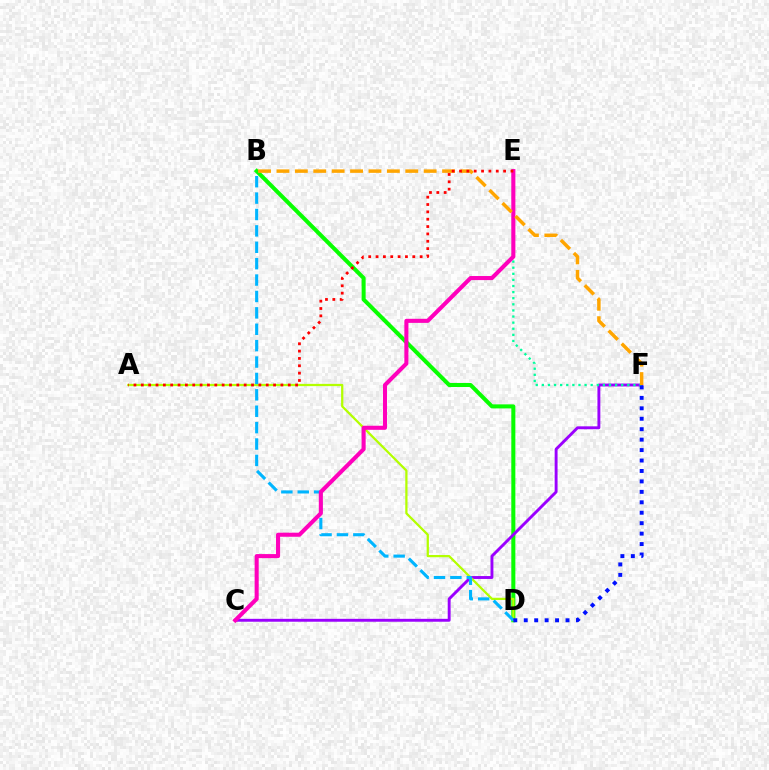{('B', 'D'): [{'color': '#08ff00', 'line_style': 'solid', 'thickness': 2.91}, {'color': '#00b5ff', 'line_style': 'dashed', 'thickness': 2.23}], ('C', 'F'): [{'color': '#9b00ff', 'line_style': 'solid', 'thickness': 2.09}], ('A', 'D'): [{'color': '#b3ff00', 'line_style': 'solid', 'thickness': 1.62}], ('E', 'F'): [{'color': '#00ff9d', 'line_style': 'dotted', 'thickness': 1.66}], ('C', 'E'): [{'color': '#ff00bd', 'line_style': 'solid', 'thickness': 2.93}], ('B', 'F'): [{'color': '#ffa500', 'line_style': 'dashed', 'thickness': 2.5}], ('A', 'E'): [{'color': '#ff0000', 'line_style': 'dotted', 'thickness': 2.0}], ('D', 'F'): [{'color': '#0010ff', 'line_style': 'dotted', 'thickness': 2.84}]}